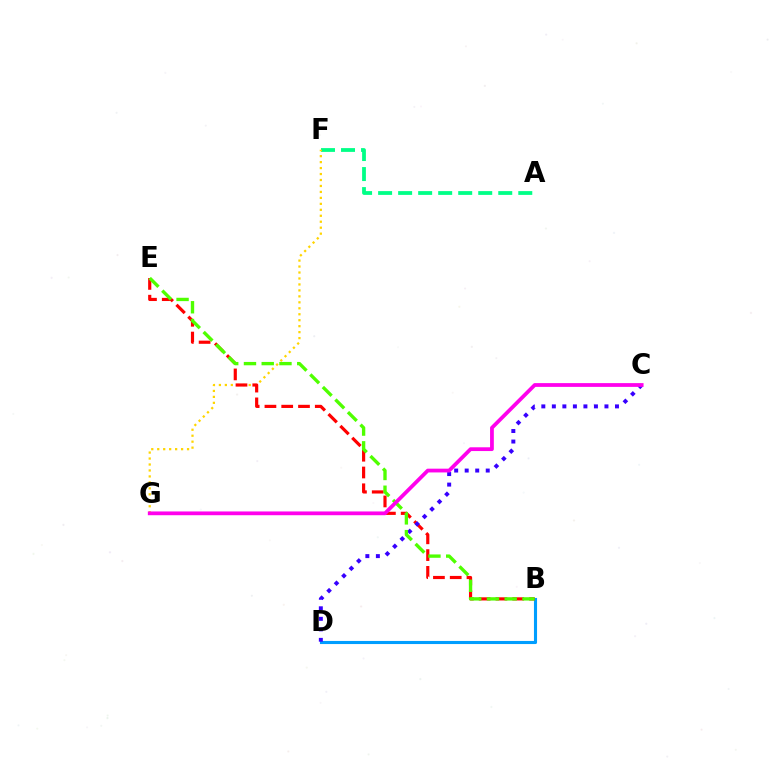{('A', 'F'): [{'color': '#00ff86', 'line_style': 'dashed', 'thickness': 2.72}], ('B', 'D'): [{'color': '#009eff', 'line_style': 'solid', 'thickness': 2.23}], ('F', 'G'): [{'color': '#ffd500', 'line_style': 'dotted', 'thickness': 1.62}], ('B', 'E'): [{'color': '#ff0000', 'line_style': 'dashed', 'thickness': 2.28}, {'color': '#4fff00', 'line_style': 'dashed', 'thickness': 2.41}], ('C', 'D'): [{'color': '#3700ff', 'line_style': 'dotted', 'thickness': 2.86}], ('C', 'G'): [{'color': '#ff00ed', 'line_style': 'solid', 'thickness': 2.71}]}